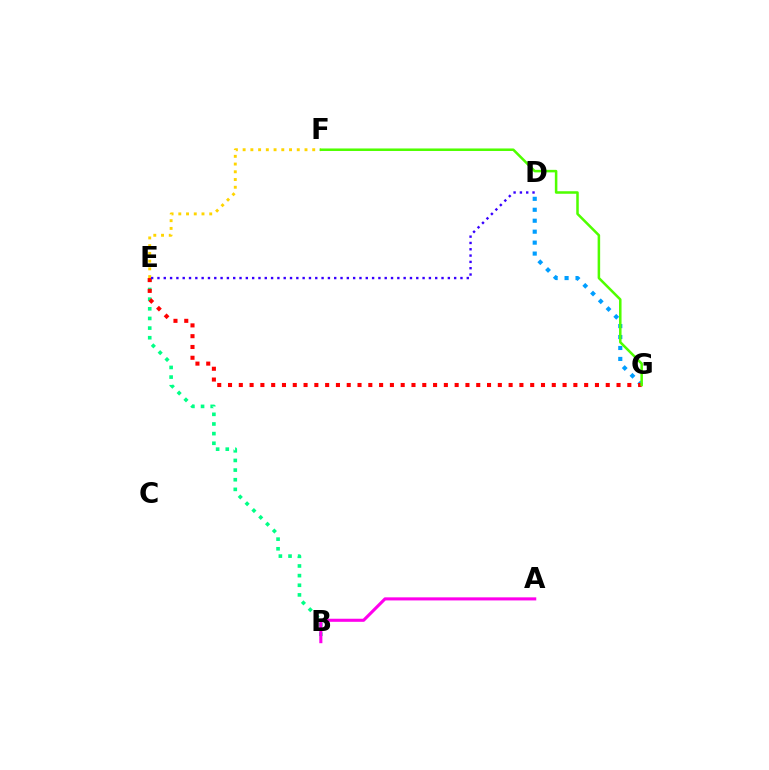{('B', 'E'): [{'color': '#00ff86', 'line_style': 'dotted', 'thickness': 2.62}], ('D', 'G'): [{'color': '#009eff', 'line_style': 'dotted', 'thickness': 2.98}], ('E', 'G'): [{'color': '#ff0000', 'line_style': 'dotted', 'thickness': 2.93}], ('A', 'B'): [{'color': '#ff00ed', 'line_style': 'solid', 'thickness': 2.22}], ('E', 'F'): [{'color': '#ffd500', 'line_style': 'dotted', 'thickness': 2.1}], ('F', 'G'): [{'color': '#4fff00', 'line_style': 'solid', 'thickness': 1.82}], ('D', 'E'): [{'color': '#3700ff', 'line_style': 'dotted', 'thickness': 1.72}]}